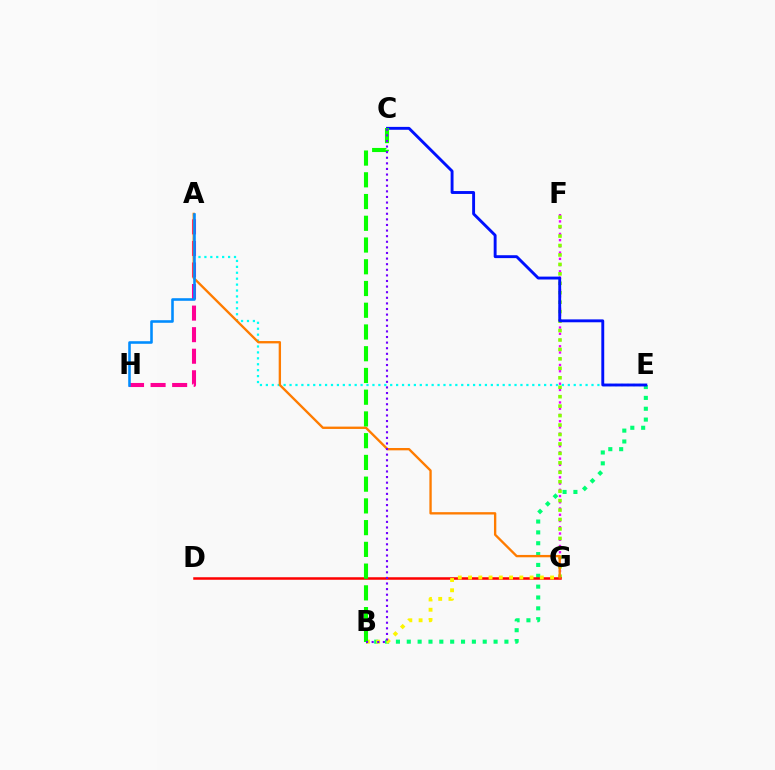{('B', 'E'): [{'color': '#00ff74', 'line_style': 'dotted', 'thickness': 2.95}], ('A', 'E'): [{'color': '#00fff6', 'line_style': 'dotted', 'thickness': 1.61}], ('F', 'G'): [{'color': '#ee00ff', 'line_style': 'dotted', 'thickness': 1.7}, {'color': '#84ff00', 'line_style': 'dotted', 'thickness': 2.57}], ('A', 'H'): [{'color': '#ff0094', 'line_style': 'dashed', 'thickness': 2.93}, {'color': '#008cff', 'line_style': 'solid', 'thickness': 1.85}], ('C', 'E'): [{'color': '#0010ff', 'line_style': 'solid', 'thickness': 2.08}], ('D', 'G'): [{'color': '#ff0000', 'line_style': 'solid', 'thickness': 1.81}], ('B', 'G'): [{'color': '#fcf500', 'line_style': 'dotted', 'thickness': 2.78}], ('A', 'G'): [{'color': '#ff7c00', 'line_style': 'solid', 'thickness': 1.69}], ('B', 'C'): [{'color': '#08ff00', 'line_style': 'dashed', 'thickness': 2.95}, {'color': '#7200ff', 'line_style': 'dotted', 'thickness': 1.52}]}